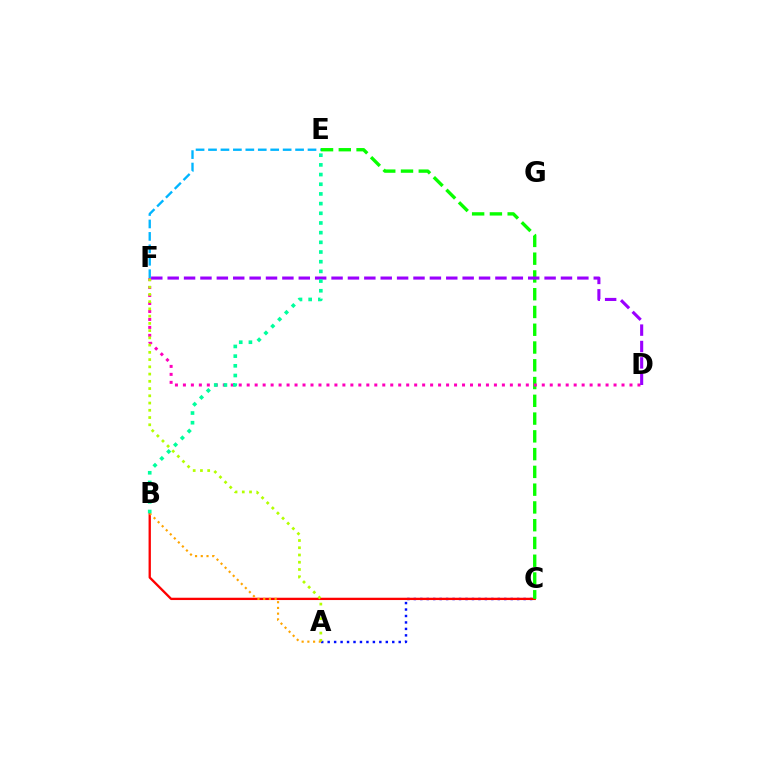{('A', 'C'): [{'color': '#0010ff', 'line_style': 'dotted', 'thickness': 1.75}], ('B', 'C'): [{'color': '#ff0000', 'line_style': 'solid', 'thickness': 1.67}], ('C', 'E'): [{'color': '#08ff00', 'line_style': 'dashed', 'thickness': 2.41}], ('D', 'F'): [{'color': '#ff00bd', 'line_style': 'dotted', 'thickness': 2.17}, {'color': '#9b00ff', 'line_style': 'dashed', 'thickness': 2.23}], ('A', 'F'): [{'color': '#b3ff00', 'line_style': 'dotted', 'thickness': 1.97}], ('E', 'F'): [{'color': '#00b5ff', 'line_style': 'dashed', 'thickness': 1.69}], ('A', 'B'): [{'color': '#ffa500', 'line_style': 'dotted', 'thickness': 1.56}], ('B', 'E'): [{'color': '#00ff9d', 'line_style': 'dotted', 'thickness': 2.63}]}